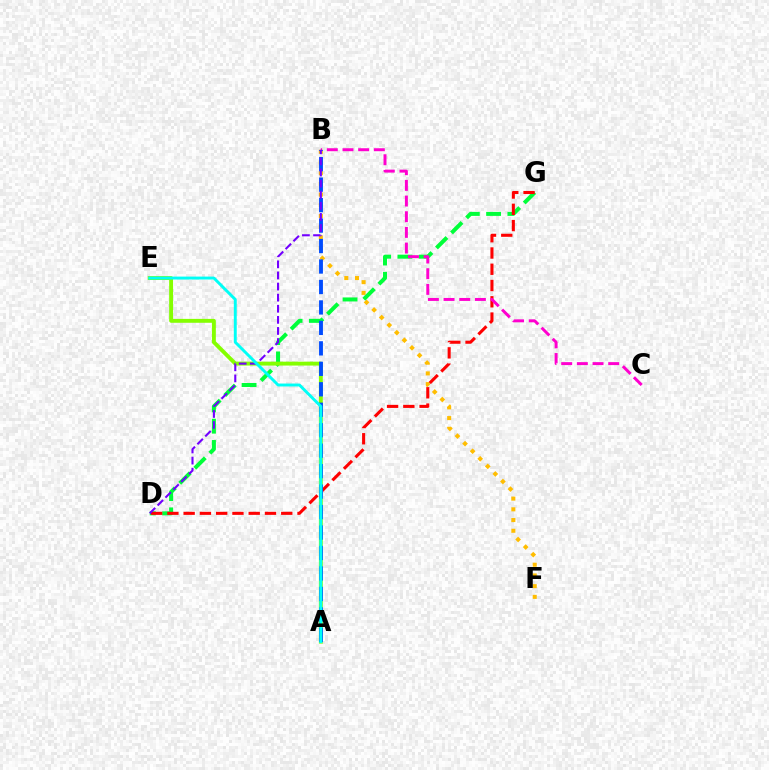{('B', 'F'): [{'color': '#ffbd00', 'line_style': 'dotted', 'thickness': 2.91}], ('D', 'G'): [{'color': '#00ff39', 'line_style': 'dashed', 'thickness': 2.89}, {'color': '#ff0000', 'line_style': 'dashed', 'thickness': 2.21}], ('B', 'C'): [{'color': '#ff00cf', 'line_style': 'dashed', 'thickness': 2.13}], ('A', 'E'): [{'color': '#84ff00', 'line_style': 'solid', 'thickness': 2.8}, {'color': '#00fff6', 'line_style': 'solid', 'thickness': 2.1}], ('A', 'B'): [{'color': '#004bff', 'line_style': 'dashed', 'thickness': 2.78}], ('B', 'D'): [{'color': '#7200ff', 'line_style': 'dashed', 'thickness': 1.51}]}